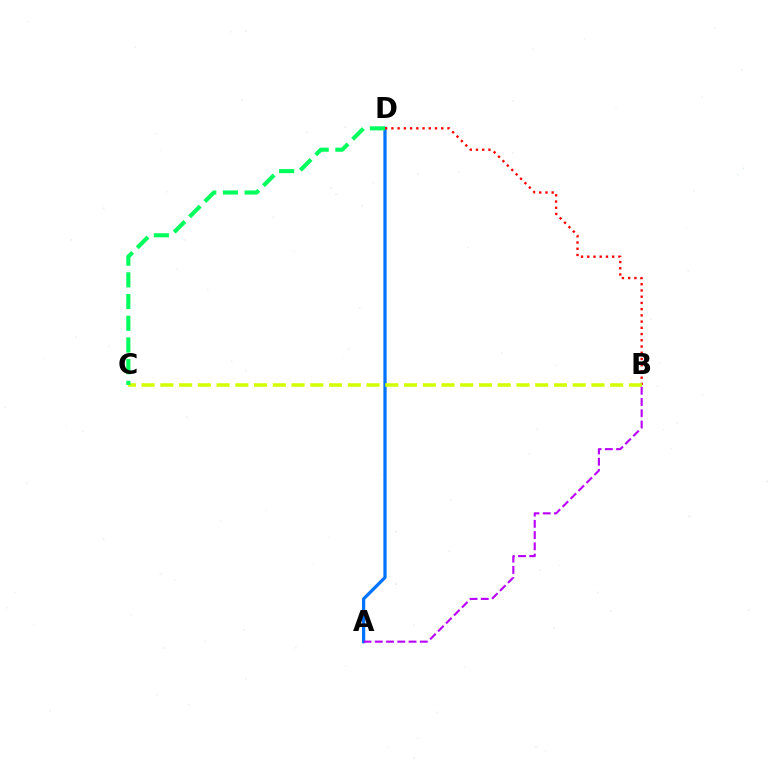{('A', 'D'): [{'color': '#0074ff', 'line_style': 'solid', 'thickness': 2.34}], ('B', 'D'): [{'color': '#ff0000', 'line_style': 'dotted', 'thickness': 1.69}], ('B', 'C'): [{'color': '#d1ff00', 'line_style': 'dashed', 'thickness': 2.55}], ('A', 'B'): [{'color': '#b900ff', 'line_style': 'dashed', 'thickness': 1.53}], ('C', 'D'): [{'color': '#00ff5c', 'line_style': 'dashed', 'thickness': 2.95}]}